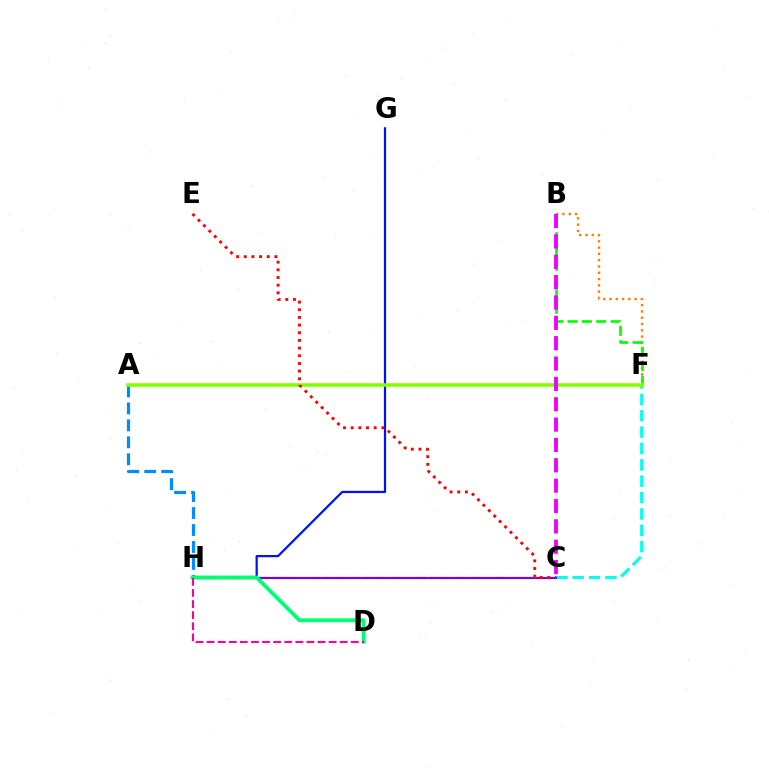{('A', 'H'): [{'color': '#008cff', 'line_style': 'dashed', 'thickness': 2.3}], ('C', 'F'): [{'color': '#00fff6', 'line_style': 'dashed', 'thickness': 2.22}], ('G', 'H'): [{'color': '#0010ff', 'line_style': 'solid', 'thickness': 1.6}], ('C', 'H'): [{'color': '#fcf500', 'line_style': 'dashed', 'thickness': 1.79}, {'color': '#7200ff', 'line_style': 'solid', 'thickness': 1.58}], ('B', 'F'): [{'color': '#ff7c00', 'line_style': 'dotted', 'thickness': 1.71}, {'color': '#08ff00', 'line_style': 'dashed', 'thickness': 1.95}], ('A', 'F'): [{'color': '#84ff00', 'line_style': 'solid', 'thickness': 2.56}], ('C', 'E'): [{'color': '#ff0000', 'line_style': 'dotted', 'thickness': 2.08}], ('B', 'C'): [{'color': '#ee00ff', 'line_style': 'dashed', 'thickness': 2.76}], ('D', 'H'): [{'color': '#00ff74', 'line_style': 'solid', 'thickness': 2.77}, {'color': '#ff0094', 'line_style': 'dashed', 'thickness': 1.51}]}